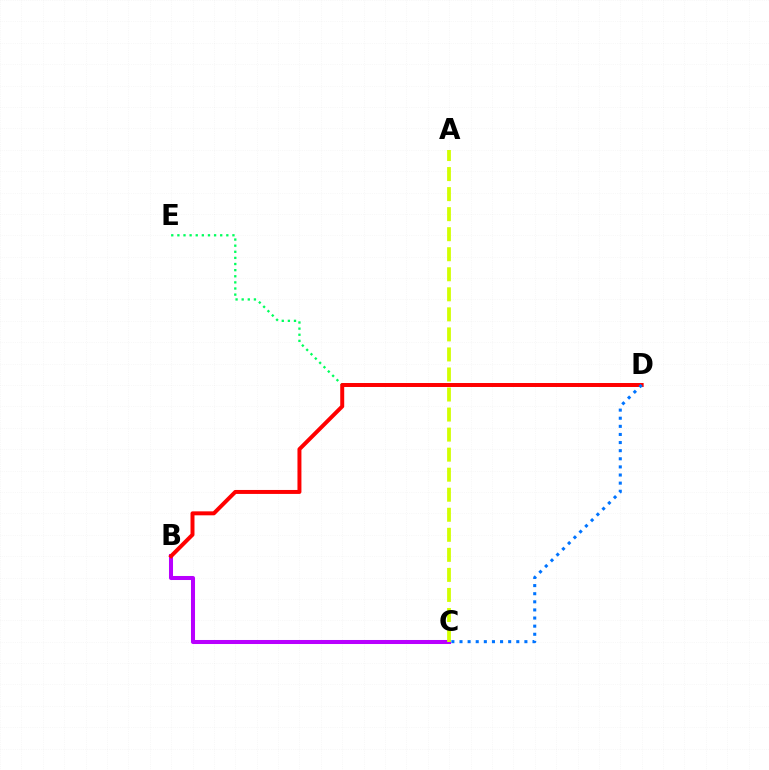{('B', 'C'): [{'color': '#b900ff', 'line_style': 'solid', 'thickness': 2.9}], ('D', 'E'): [{'color': '#00ff5c', 'line_style': 'dotted', 'thickness': 1.66}], ('A', 'C'): [{'color': '#d1ff00', 'line_style': 'dashed', 'thickness': 2.72}], ('B', 'D'): [{'color': '#ff0000', 'line_style': 'solid', 'thickness': 2.86}], ('C', 'D'): [{'color': '#0074ff', 'line_style': 'dotted', 'thickness': 2.2}]}